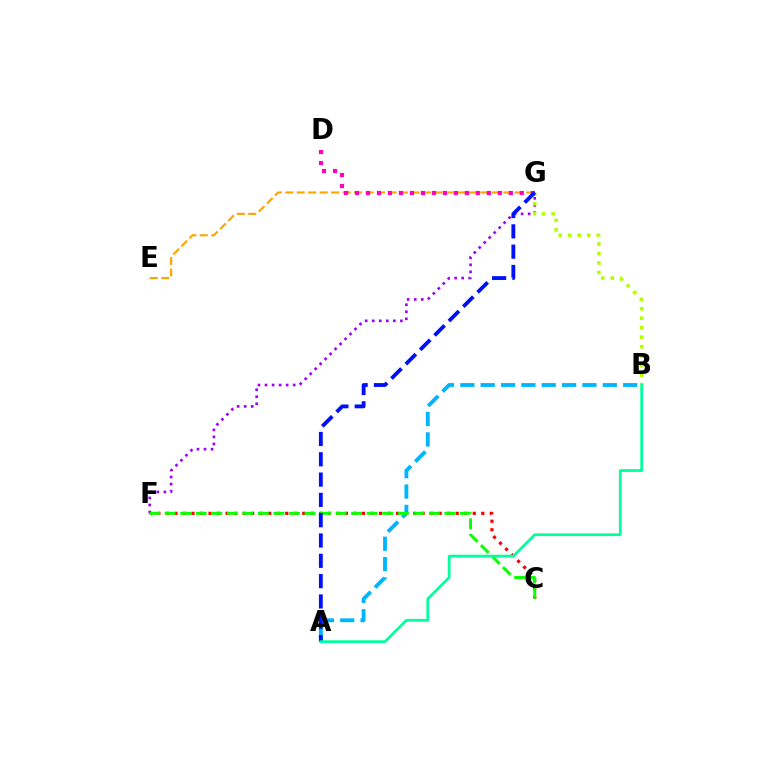{('C', 'F'): [{'color': '#ff0000', 'line_style': 'dotted', 'thickness': 2.32}, {'color': '#08ff00', 'line_style': 'dashed', 'thickness': 2.11}], ('A', 'B'): [{'color': '#00b5ff', 'line_style': 'dashed', 'thickness': 2.76}, {'color': '#00ff9d', 'line_style': 'solid', 'thickness': 1.98}], ('E', 'G'): [{'color': '#ffa500', 'line_style': 'dashed', 'thickness': 1.56}], ('F', 'G'): [{'color': '#9b00ff', 'line_style': 'dotted', 'thickness': 1.91}], ('B', 'G'): [{'color': '#b3ff00', 'line_style': 'dotted', 'thickness': 2.58}], ('D', 'G'): [{'color': '#ff00bd', 'line_style': 'dotted', 'thickness': 2.99}], ('A', 'G'): [{'color': '#0010ff', 'line_style': 'dashed', 'thickness': 2.76}]}